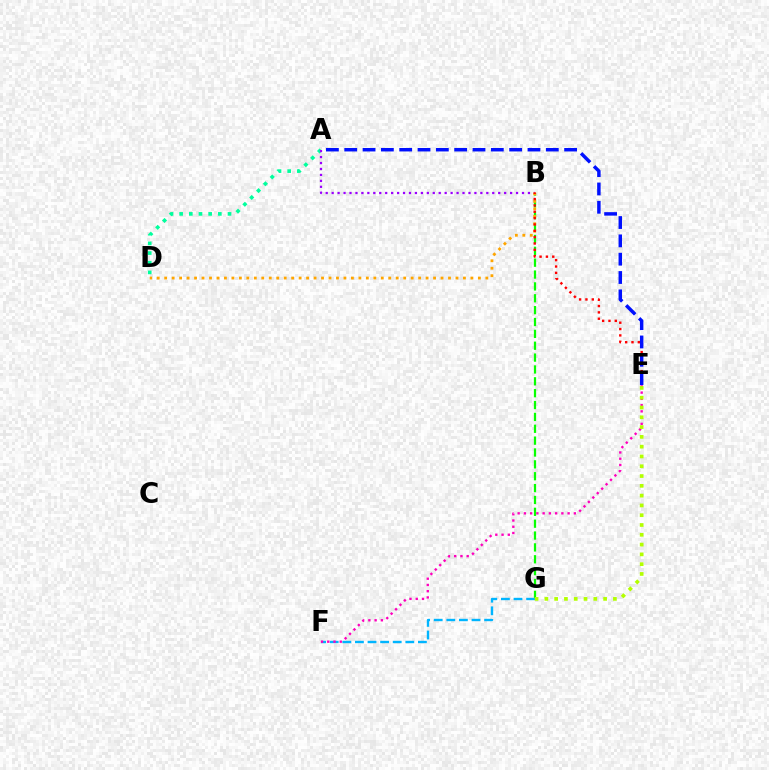{('A', 'D'): [{'color': '#00ff9d', 'line_style': 'dotted', 'thickness': 2.63}], ('B', 'G'): [{'color': '#08ff00', 'line_style': 'dashed', 'thickness': 1.61}], ('A', 'B'): [{'color': '#9b00ff', 'line_style': 'dotted', 'thickness': 1.62}], ('F', 'G'): [{'color': '#00b5ff', 'line_style': 'dashed', 'thickness': 1.71}], ('B', 'D'): [{'color': '#ffa500', 'line_style': 'dotted', 'thickness': 2.03}], ('E', 'F'): [{'color': '#ff00bd', 'line_style': 'dotted', 'thickness': 1.7}], ('B', 'E'): [{'color': '#ff0000', 'line_style': 'dotted', 'thickness': 1.72}], ('A', 'E'): [{'color': '#0010ff', 'line_style': 'dashed', 'thickness': 2.49}], ('E', 'G'): [{'color': '#b3ff00', 'line_style': 'dotted', 'thickness': 2.66}]}